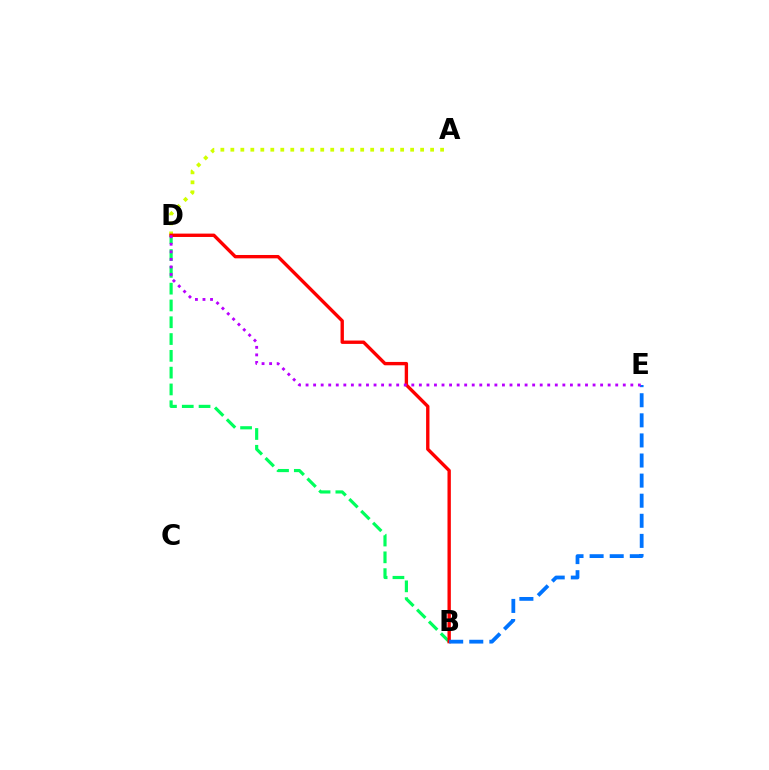{('A', 'D'): [{'color': '#d1ff00', 'line_style': 'dotted', 'thickness': 2.71}], ('B', 'D'): [{'color': '#00ff5c', 'line_style': 'dashed', 'thickness': 2.28}, {'color': '#ff0000', 'line_style': 'solid', 'thickness': 2.42}], ('B', 'E'): [{'color': '#0074ff', 'line_style': 'dashed', 'thickness': 2.73}], ('D', 'E'): [{'color': '#b900ff', 'line_style': 'dotted', 'thickness': 2.05}]}